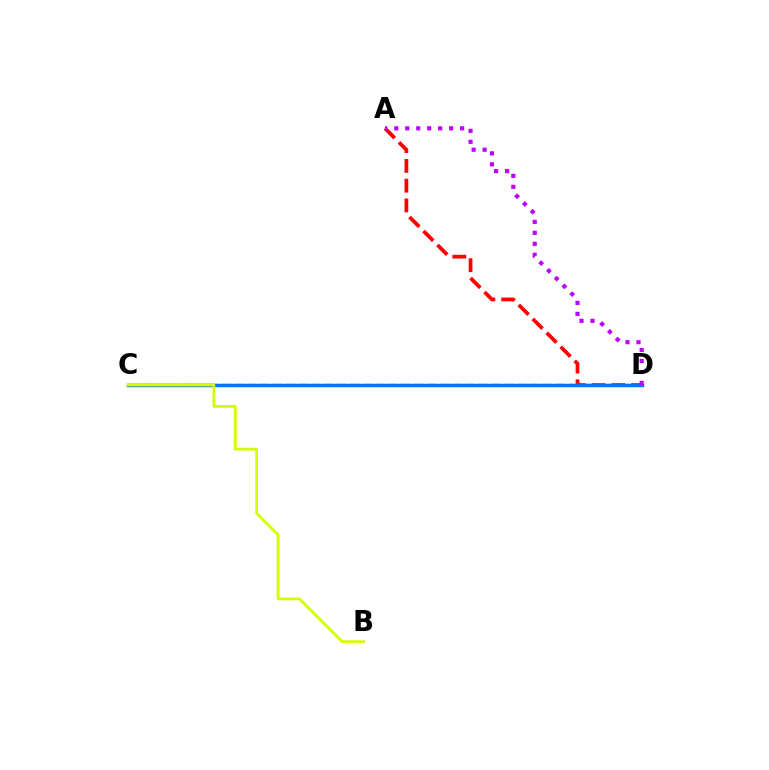{('A', 'D'): [{'color': '#ff0000', 'line_style': 'dashed', 'thickness': 2.69}, {'color': '#b900ff', 'line_style': 'dotted', 'thickness': 2.98}], ('C', 'D'): [{'color': '#00ff5c', 'line_style': 'dashed', 'thickness': 1.75}, {'color': '#0074ff', 'line_style': 'solid', 'thickness': 2.5}], ('B', 'C'): [{'color': '#d1ff00', 'line_style': 'solid', 'thickness': 2.03}]}